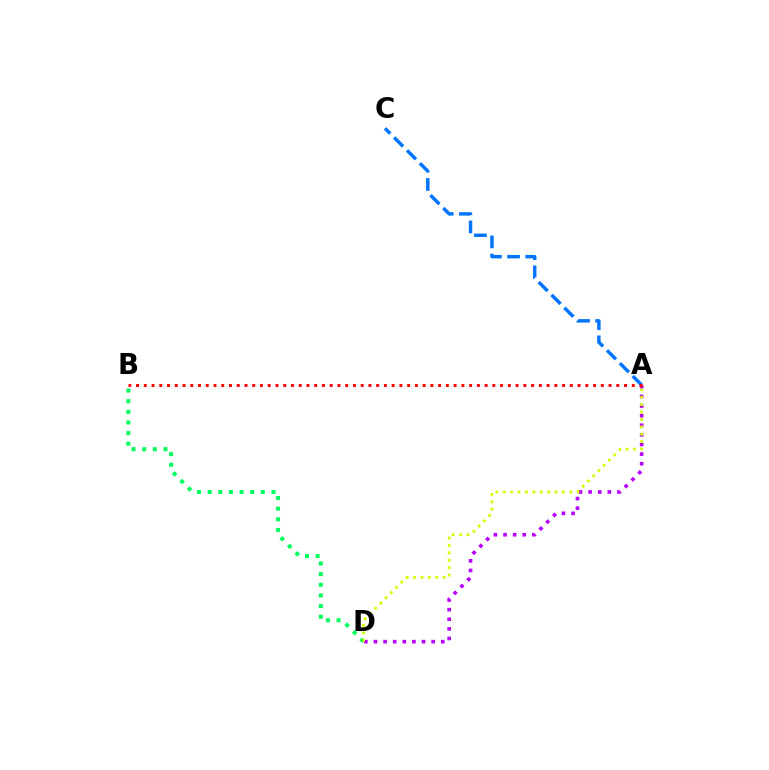{('A', 'C'): [{'color': '#0074ff', 'line_style': 'dashed', 'thickness': 2.47}], ('B', 'D'): [{'color': '#00ff5c', 'line_style': 'dotted', 'thickness': 2.89}], ('A', 'D'): [{'color': '#b900ff', 'line_style': 'dotted', 'thickness': 2.61}, {'color': '#d1ff00', 'line_style': 'dotted', 'thickness': 2.01}], ('A', 'B'): [{'color': '#ff0000', 'line_style': 'dotted', 'thickness': 2.1}]}